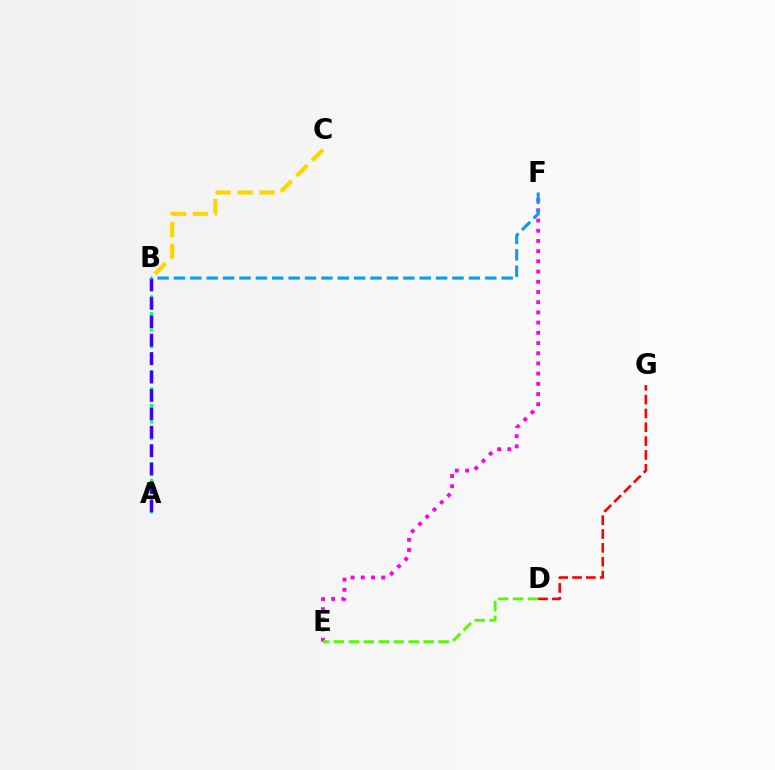{('A', 'B'): [{'color': '#00ff86', 'line_style': 'dotted', 'thickness': 2.27}, {'color': '#3700ff', 'line_style': 'dashed', 'thickness': 2.5}], ('E', 'F'): [{'color': '#ff00ed', 'line_style': 'dotted', 'thickness': 2.77}], ('D', 'E'): [{'color': '#4fff00', 'line_style': 'dashed', 'thickness': 2.03}], ('D', 'G'): [{'color': '#ff0000', 'line_style': 'dashed', 'thickness': 1.88}], ('B', 'F'): [{'color': '#009eff', 'line_style': 'dashed', 'thickness': 2.23}], ('B', 'C'): [{'color': '#ffd500', 'line_style': 'dashed', 'thickness': 2.98}]}